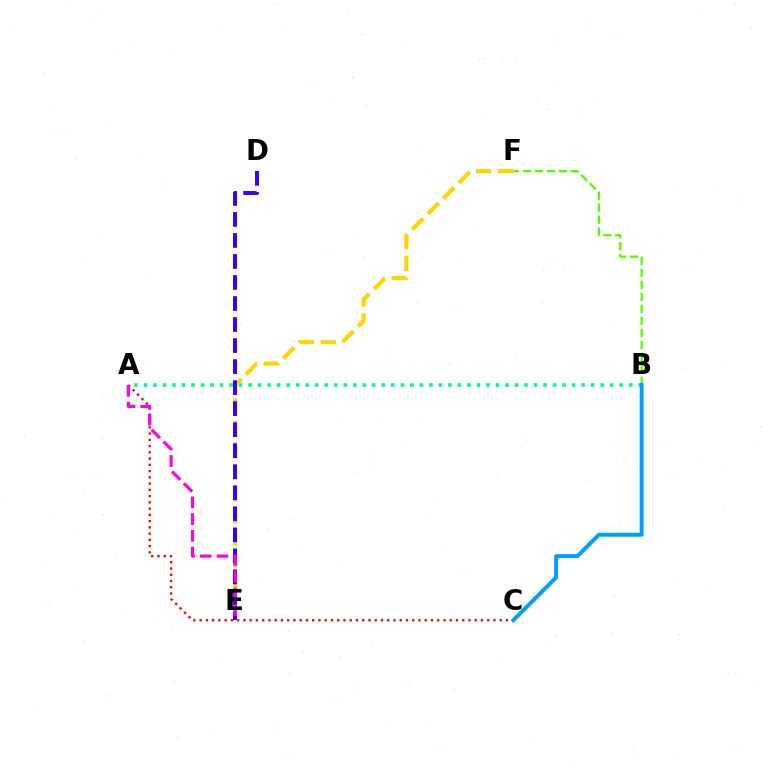{('A', 'B'): [{'color': '#00ff86', 'line_style': 'dotted', 'thickness': 2.59}], ('A', 'C'): [{'color': '#ff0000', 'line_style': 'dotted', 'thickness': 1.7}], ('E', 'F'): [{'color': '#ffd500', 'line_style': 'dashed', 'thickness': 2.99}], ('D', 'E'): [{'color': '#3700ff', 'line_style': 'dashed', 'thickness': 2.86}], ('B', 'F'): [{'color': '#4fff00', 'line_style': 'dashed', 'thickness': 1.63}], ('A', 'E'): [{'color': '#ff00ed', 'line_style': 'dashed', 'thickness': 2.27}], ('B', 'C'): [{'color': '#009eff', 'line_style': 'solid', 'thickness': 2.84}]}